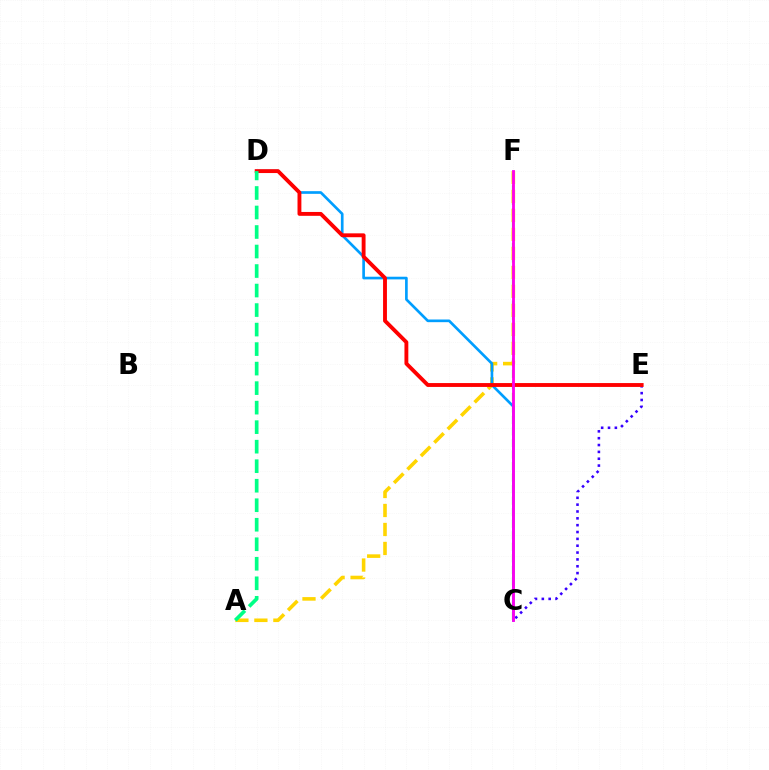{('C', 'F'): [{'color': '#4fff00', 'line_style': 'dashed', 'thickness': 1.57}, {'color': '#ff00ed', 'line_style': 'solid', 'thickness': 2.04}], ('A', 'F'): [{'color': '#ffd500', 'line_style': 'dashed', 'thickness': 2.58}], ('C', 'D'): [{'color': '#009eff', 'line_style': 'solid', 'thickness': 1.92}], ('C', 'E'): [{'color': '#3700ff', 'line_style': 'dotted', 'thickness': 1.86}], ('D', 'E'): [{'color': '#ff0000', 'line_style': 'solid', 'thickness': 2.79}], ('A', 'D'): [{'color': '#00ff86', 'line_style': 'dashed', 'thickness': 2.65}]}